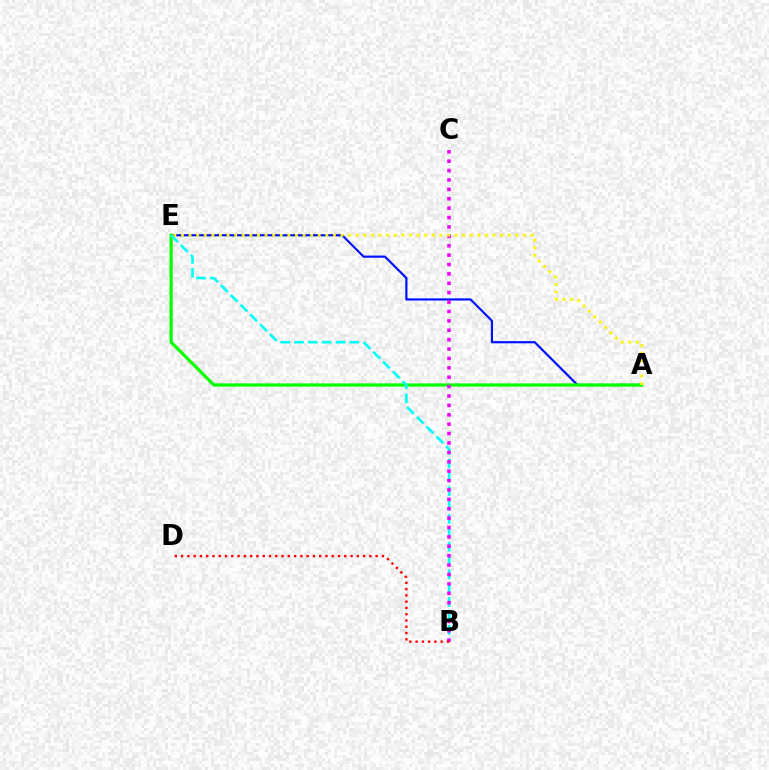{('A', 'E'): [{'color': '#0010ff', 'line_style': 'solid', 'thickness': 1.57}, {'color': '#08ff00', 'line_style': 'solid', 'thickness': 2.33}, {'color': '#fcf500', 'line_style': 'dotted', 'thickness': 2.06}], ('B', 'E'): [{'color': '#00fff6', 'line_style': 'dashed', 'thickness': 1.88}], ('B', 'C'): [{'color': '#ee00ff', 'line_style': 'dotted', 'thickness': 2.55}], ('B', 'D'): [{'color': '#ff0000', 'line_style': 'dotted', 'thickness': 1.71}]}